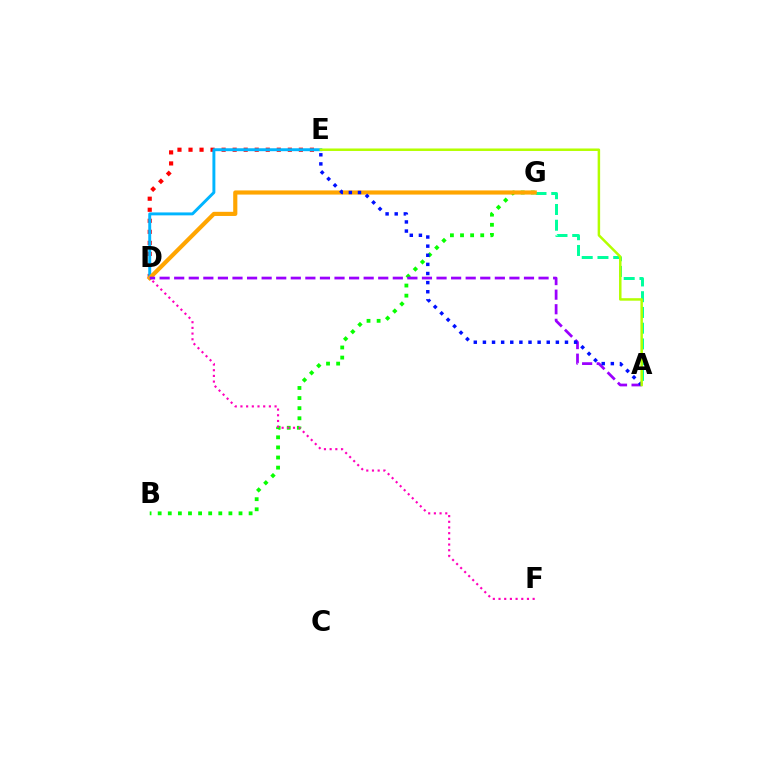{('D', 'E'): [{'color': '#ff0000', 'line_style': 'dotted', 'thickness': 3.0}, {'color': '#00b5ff', 'line_style': 'solid', 'thickness': 2.11}], ('A', 'G'): [{'color': '#00ff9d', 'line_style': 'dashed', 'thickness': 2.14}], ('B', 'G'): [{'color': '#08ff00', 'line_style': 'dotted', 'thickness': 2.75}], ('D', 'F'): [{'color': '#ff00bd', 'line_style': 'dotted', 'thickness': 1.55}], ('D', 'G'): [{'color': '#ffa500', 'line_style': 'solid', 'thickness': 2.99}], ('A', 'D'): [{'color': '#9b00ff', 'line_style': 'dashed', 'thickness': 1.98}], ('A', 'E'): [{'color': '#0010ff', 'line_style': 'dotted', 'thickness': 2.48}, {'color': '#b3ff00', 'line_style': 'solid', 'thickness': 1.8}]}